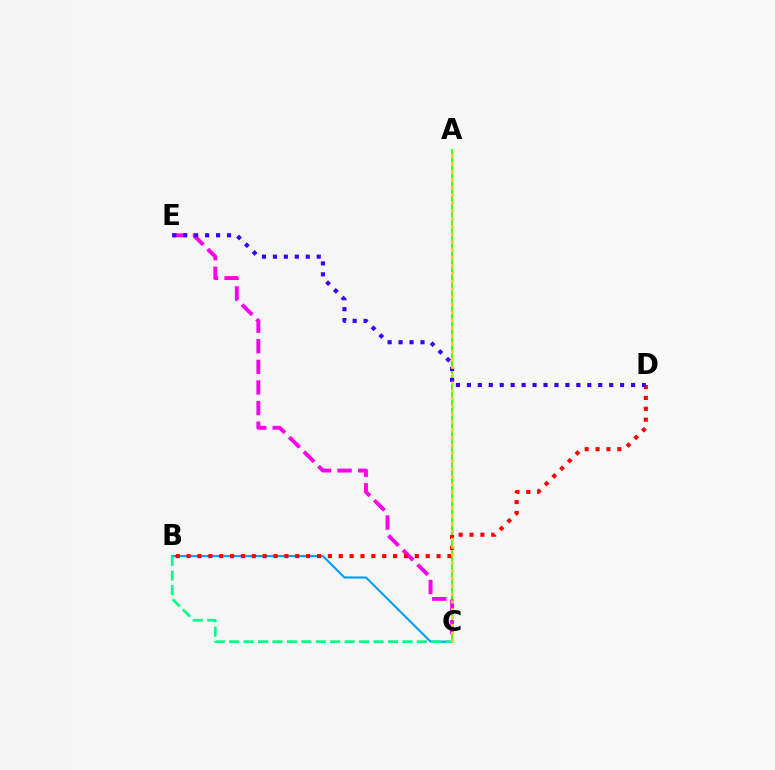{('A', 'C'): [{'color': '#4fff00', 'line_style': 'solid', 'thickness': 1.51}, {'color': '#ffd500', 'line_style': 'dotted', 'thickness': 2.12}], ('B', 'C'): [{'color': '#009eff', 'line_style': 'solid', 'thickness': 1.53}, {'color': '#00ff86', 'line_style': 'dashed', 'thickness': 1.96}], ('C', 'E'): [{'color': '#ff00ed', 'line_style': 'dashed', 'thickness': 2.8}], ('B', 'D'): [{'color': '#ff0000', 'line_style': 'dotted', 'thickness': 2.95}], ('D', 'E'): [{'color': '#3700ff', 'line_style': 'dotted', 'thickness': 2.97}]}